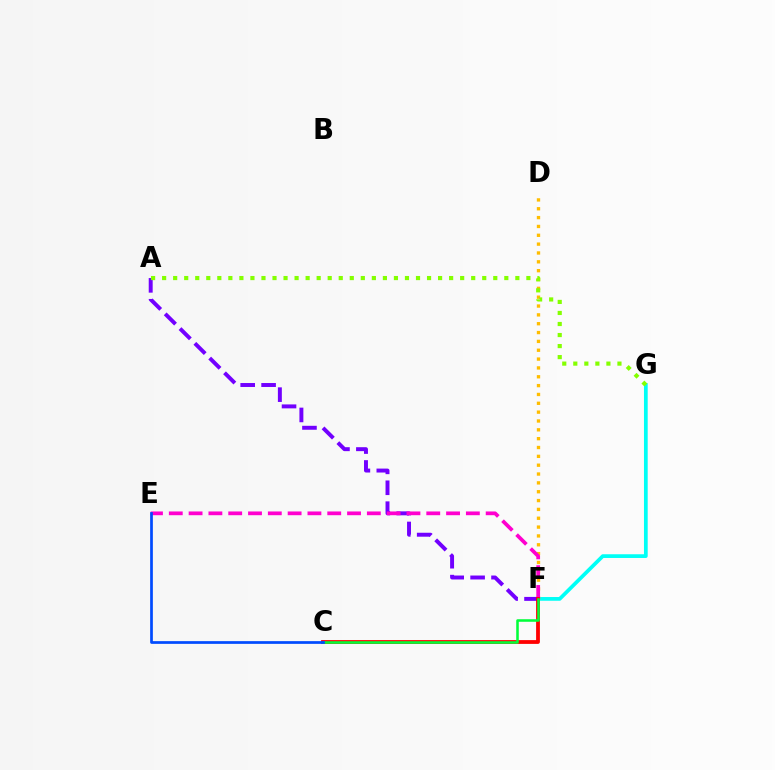{('F', 'G'): [{'color': '#00fff6', 'line_style': 'solid', 'thickness': 2.68}], ('D', 'F'): [{'color': '#ffbd00', 'line_style': 'dotted', 'thickness': 2.4}], ('A', 'F'): [{'color': '#7200ff', 'line_style': 'dashed', 'thickness': 2.84}], ('A', 'G'): [{'color': '#84ff00', 'line_style': 'dotted', 'thickness': 3.0}], ('E', 'F'): [{'color': '#ff00cf', 'line_style': 'dashed', 'thickness': 2.69}], ('C', 'F'): [{'color': '#ff0000', 'line_style': 'solid', 'thickness': 2.73}, {'color': '#00ff39', 'line_style': 'solid', 'thickness': 1.83}], ('C', 'E'): [{'color': '#004bff', 'line_style': 'solid', 'thickness': 1.95}]}